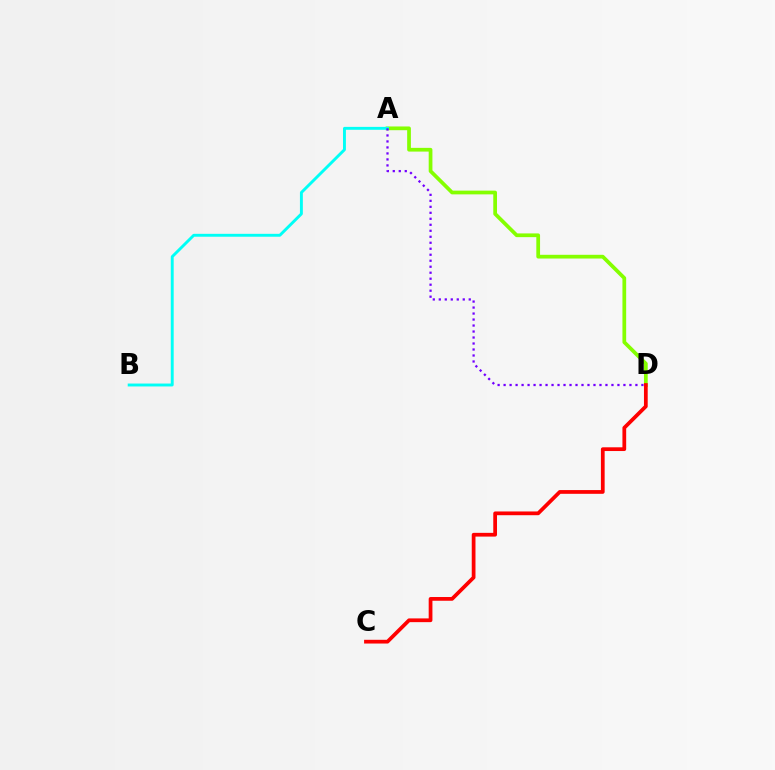{('A', 'D'): [{'color': '#84ff00', 'line_style': 'solid', 'thickness': 2.68}, {'color': '#7200ff', 'line_style': 'dotted', 'thickness': 1.63}], ('A', 'B'): [{'color': '#00fff6', 'line_style': 'solid', 'thickness': 2.09}], ('C', 'D'): [{'color': '#ff0000', 'line_style': 'solid', 'thickness': 2.69}]}